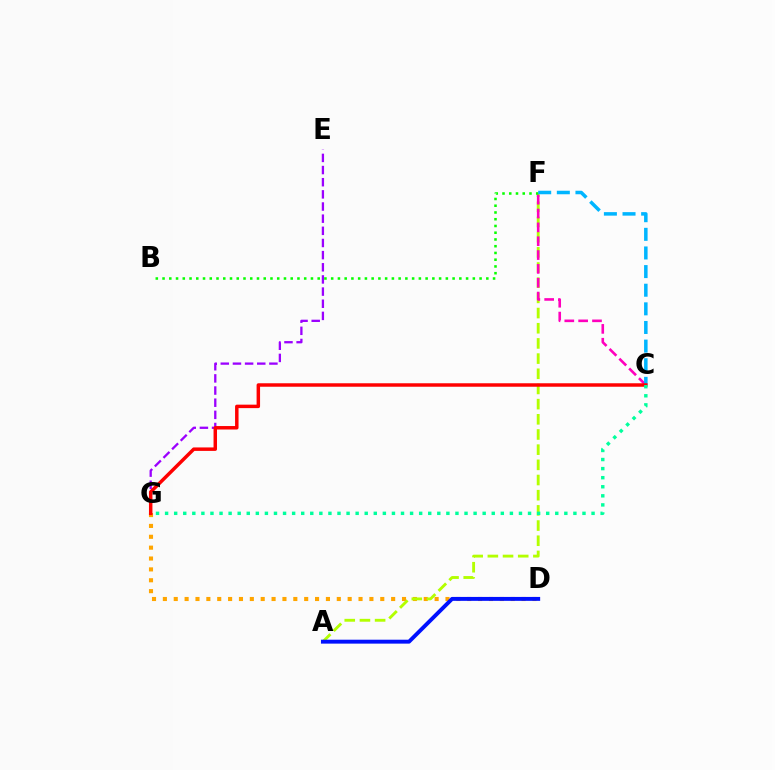{('D', 'G'): [{'color': '#ffa500', 'line_style': 'dotted', 'thickness': 2.95}], ('E', 'G'): [{'color': '#9b00ff', 'line_style': 'dashed', 'thickness': 1.65}], ('A', 'F'): [{'color': '#b3ff00', 'line_style': 'dashed', 'thickness': 2.06}], ('B', 'F'): [{'color': '#08ff00', 'line_style': 'dotted', 'thickness': 1.83}], ('C', 'F'): [{'color': '#ff00bd', 'line_style': 'dashed', 'thickness': 1.88}, {'color': '#00b5ff', 'line_style': 'dashed', 'thickness': 2.53}], ('A', 'D'): [{'color': '#0010ff', 'line_style': 'solid', 'thickness': 2.82}], ('C', 'G'): [{'color': '#ff0000', 'line_style': 'solid', 'thickness': 2.5}, {'color': '#00ff9d', 'line_style': 'dotted', 'thickness': 2.47}]}